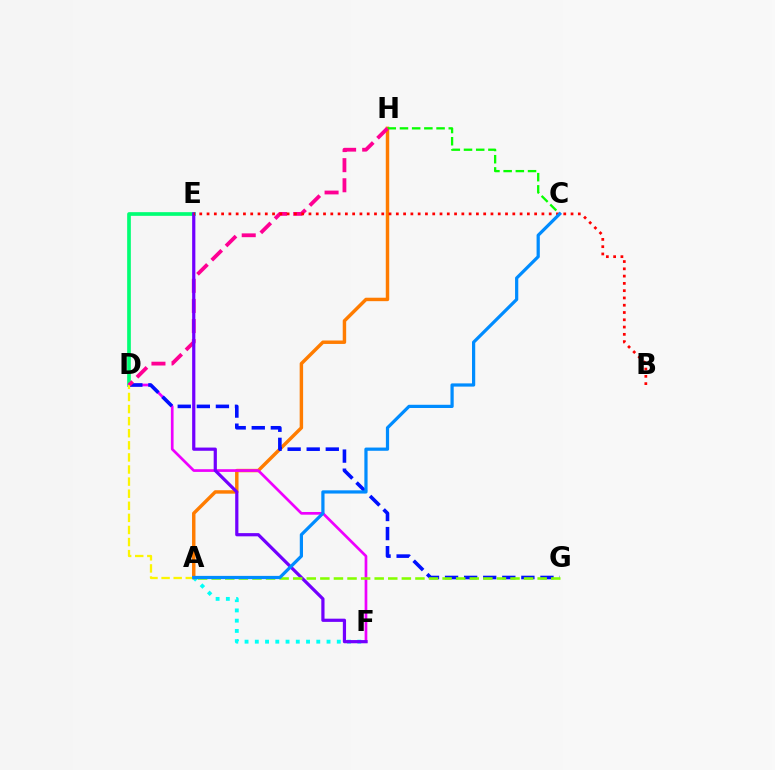{('A', 'F'): [{'color': '#00fff6', 'line_style': 'dotted', 'thickness': 2.78}], ('D', 'E'): [{'color': '#00ff74', 'line_style': 'solid', 'thickness': 2.65}], ('A', 'H'): [{'color': '#ff7c00', 'line_style': 'solid', 'thickness': 2.48}], ('C', 'H'): [{'color': '#08ff00', 'line_style': 'dashed', 'thickness': 1.66}], ('D', 'F'): [{'color': '#ee00ff', 'line_style': 'solid', 'thickness': 1.94}], ('D', 'G'): [{'color': '#0010ff', 'line_style': 'dashed', 'thickness': 2.59}], ('A', 'D'): [{'color': '#fcf500', 'line_style': 'dashed', 'thickness': 1.64}], ('D', 'H'): [{'color': '#ff0094', 'line_style': 'dashed', 'thickness': 2.73}], ('E', 'F'): [{'color': '#7200ff', 'line_style': 'solid', 'thickness': 2.31}], ('A', 'G'): [{'color': '#84ff00', 'line_style': 'dashed', 'thickness': 1.85}], ('B', 'E'): [{'color': '#ff0000', 'line_style': 'dotted', 'thickness': 1.98}], ('A', 'C'): [{'color': '#008cff', 'line_style': 'solid', 'thickness': 2.32}]}